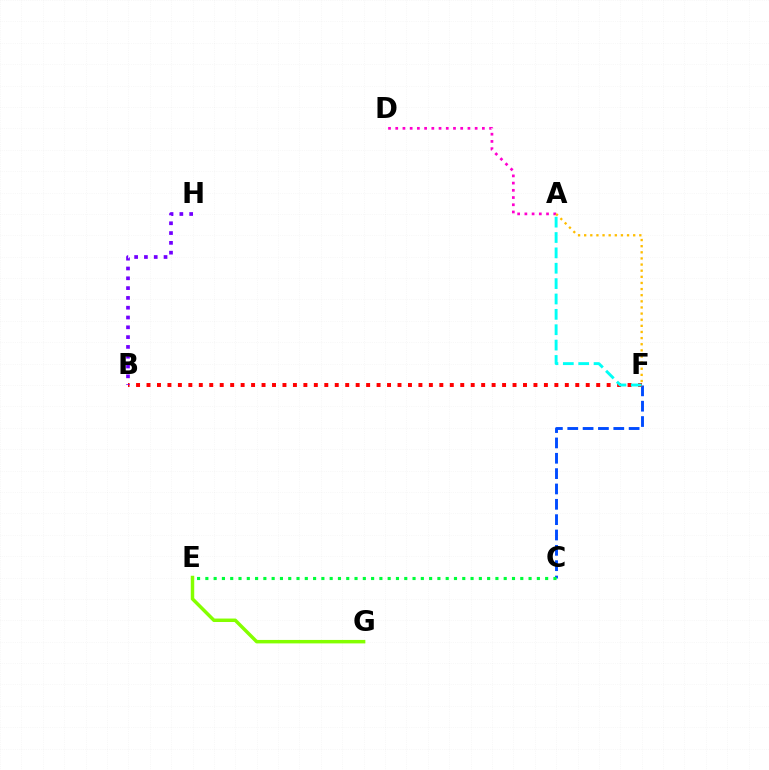{('C', 'F'): [{'color': '#004bff', 'line_style': 'dashed', 'thickness': 2.08}], ('E', 'G'): [{'color': '#84ff00', 'line_style': 'solid', 'thickness': 2.49}], ('C', 'E'): [{'color': '#00ff39', 'line_style': 'dotted', 'thickness': 2.25}], ('B', 'F'): [{'color': '#ff0000', 'line_style': 'dotted', 'thickness': 2.84}], ('B', 'H'): [{'color': '#7200ff', 'line_style': 'dotted', 'thickness': 2.66}], ('A', 'D'): [{'color': '#ff00cf', 'line_style': 'dotted', 'thickness': 1.96}], ('A', 'F'): [{'color': '#ffbd00', 'line_style': 'dotted', 'thickness': 1.66}, {'color': '#00fff6', 'line_style': 'dashed', 'thickness': 2.09}]}